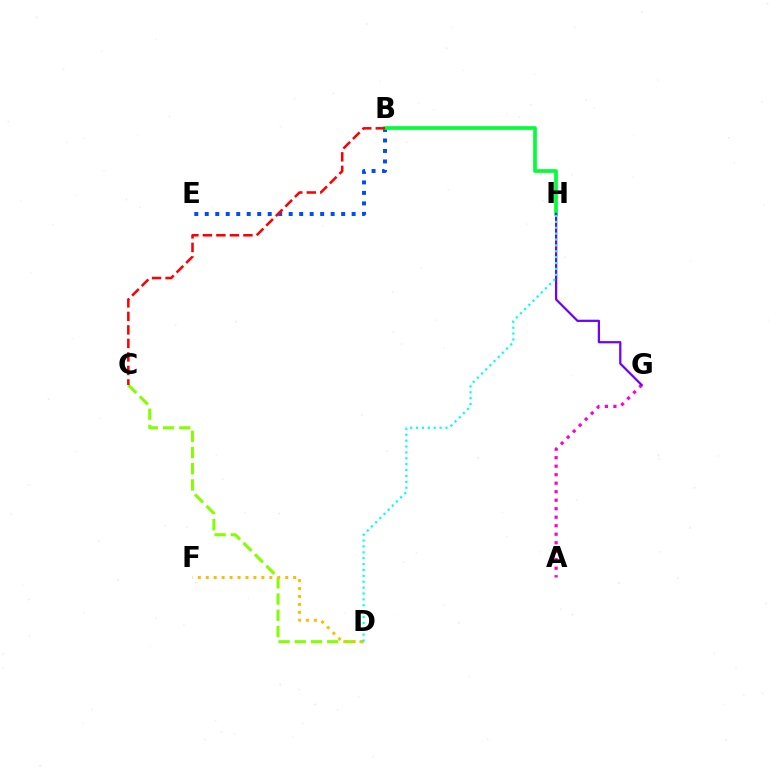{('B', 'E'): [{'color': '#004bff', 'line_style': 'dotted', 'thickness': 2.85}], ('C', 'D'): [{'color': '#84ff00', 'line_style': 'dashed', 'thickness': 2.2}], ('D', 'F'): [{'color': '#ffbd00', 'line_style': 'dotted', 'thickness': 2.16}], ('A', 'G'): [{'color': '#ff00cf', 'line_style': 'dotted', 'thickness': 2.31}], ('B', 'H'): [{'color': '#00ff39', 'line_style': 'solid', 'thickness': 2.66}], ('G', 'H'): [{'color': '#7200ff', 'line_style': 'solid', 'thickness': 1.61}], ('D', 'H'): [{'color': '#00fff6', 'line_style': 'dotted', 'thickness': 1.6}], ('B', 'C'): [{'color': '#ff0000', 'line_style': 'dashed', 'thickness': 1.84}]}